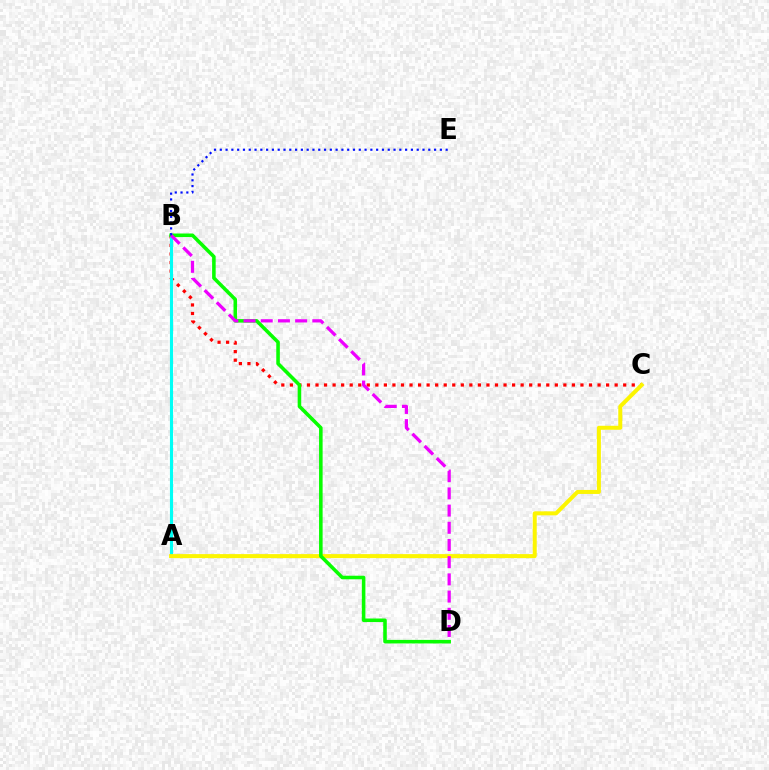{('B', 'C'): [{'color': '#ff0000', 'line_style': 'dotted', 'thickness': 2.32}], ('A', 'B'): [{'color': '#00fff6', 'line_style': 'solid', 'thickness': 2.24}], ('A', 'C'): [{'color': '#fcf500', 'line_style': 'solid', 'thickness': 2.88}], ('B', 'D'): [{'color': '#08ff00', 'line_style': 'solid', 'thickness': 2.56}, {'color': '#ee00ff', 'line_style': 'dashed', 'thickness': 2.34}], ('B', 'E'): [{'color': '#0010ff', 'line_style': 'dotted', 'thickness': 1.57}]}